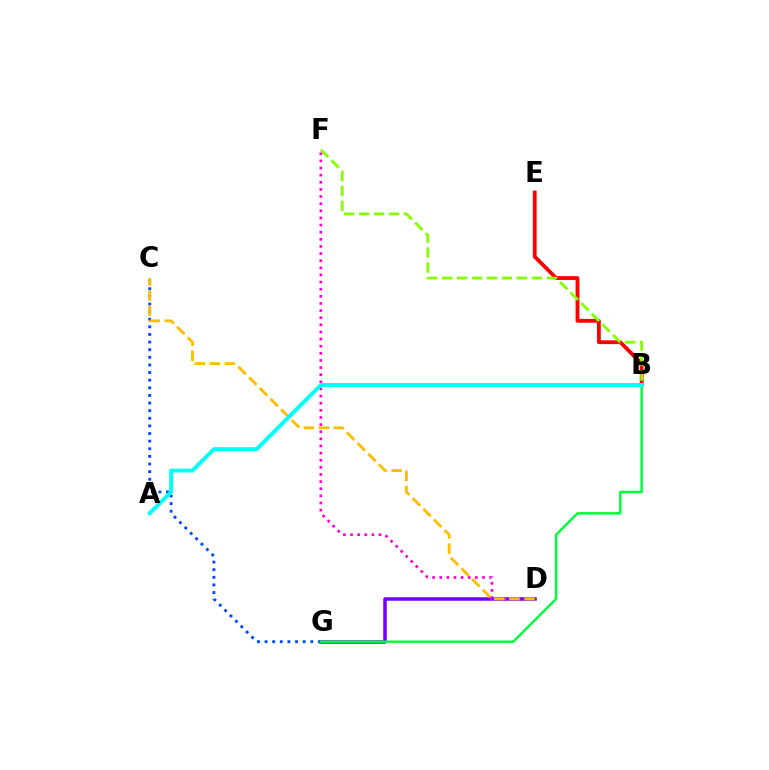{('D', 'G'): [{'color': '#7200ff', 'line_style': 'solid', 'thickness': 2.52}], ('C', 'G'): [{'color': '#004bff', 'line_style': 'dotted', 'thickness': 2.07}], ('B', 'E'): [{'color': '#ff0000', 'line_style': 'solid', 'thickness': 2.74}], ('B', 'G'): [{'color': '#00ff39', 'line_style': 'solid', 'thickness': 1.77}], ('D', 'F'): [{'color': '#ff00cf', 'line_style': 'dotted', 'thickness': 1.94}], ('B', 'F'): [{'color': '#84ff00', 'line_style': 'dashed', 'thickness': 2.03}], ('C', 'D'): [{'color': '#ffbd00', 'line_style': 'dashed', 'thickness': 2.05}], ('A', 'B'): [{'color': '#00fff6', 'line_style': 'solid', 'thickness': 2.8}]}